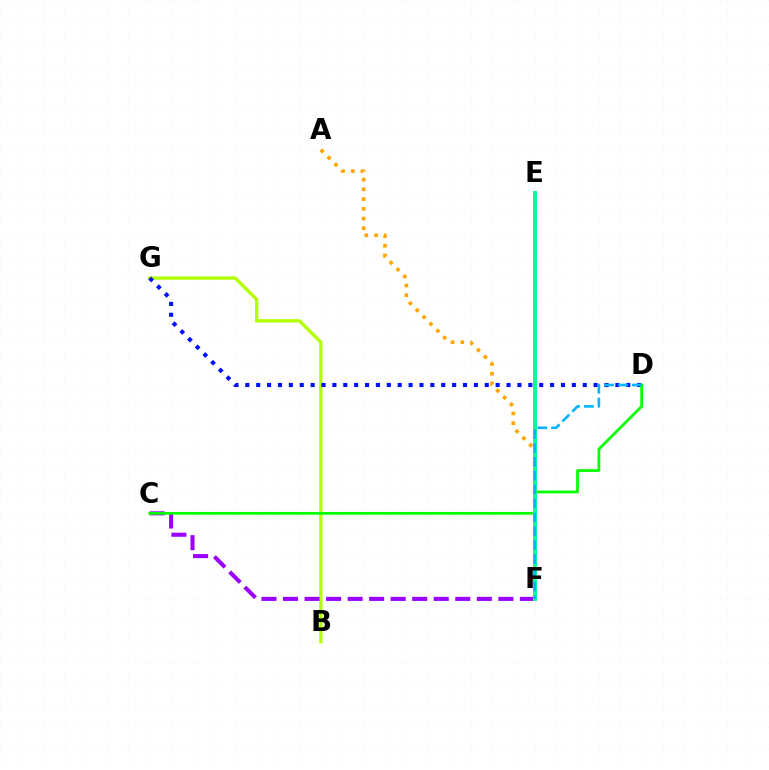{('E', 'F'): [{'color': '#ff00bd', 'line_style': 'dashed', 'thickness': 2.71}, {'color': '#ff0000', 'line_style': 'dotted', 'thickness': 2.91}, {'color': '#00ff9d', 'line_style': 'solid', 'thickness': 2.89}], ('B', 'G'): [{'color': '#b3ff00', 'line_style': 'solid', 'thickness': 2.4}], ('D', 'G'): [{'color': '#0010ff', 'line_style': 'dotted', 'thickness': 2.96}], ('C', 'F'): [{'color': '#9b00ff', 'line_style': 'dashed', 'thickness': 2.93}], ('A', 'F'): [{'color': '#ffa500', 'line_style': 'dotted', 'thickness': 2.64}], ('C', 'D'): [{'color': '#08ff00', 'line_style': 'solid', 'thickness': 1.99}], ('D', 'F'): [{'color': '#00b5ff', 'line_style': 'dashed', 'thickness': 1.88}]}